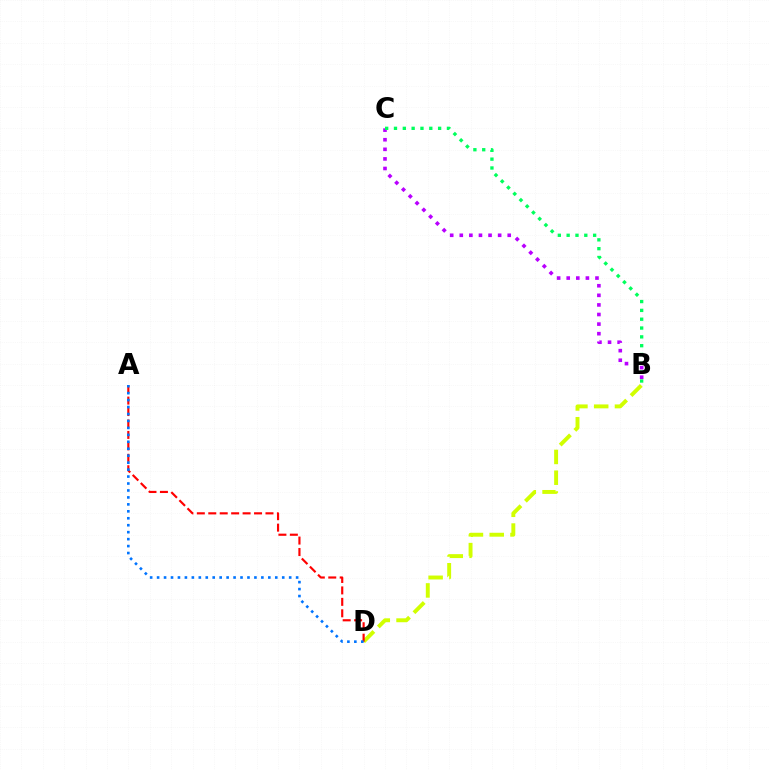{('B', 'C'): [{'color': '#b900ff', 'line_style': 'dotted', 'thickness': 2.61}, {'color': '#00ff5c', 'line_style': 'dotted', 'thickness': 2.4}], ('B', 'D'): [{'color': '#d1ff00', 'line_style': 'dashed', 'thickness': 2.82}], ('A', 'D'): [{'color': '#ff0000', 'line_style': 'dashed', 'thickness': 1.55}, {'color': '#0074ff', 'line_style': 'dotted', 'thickness': 1.89}]}